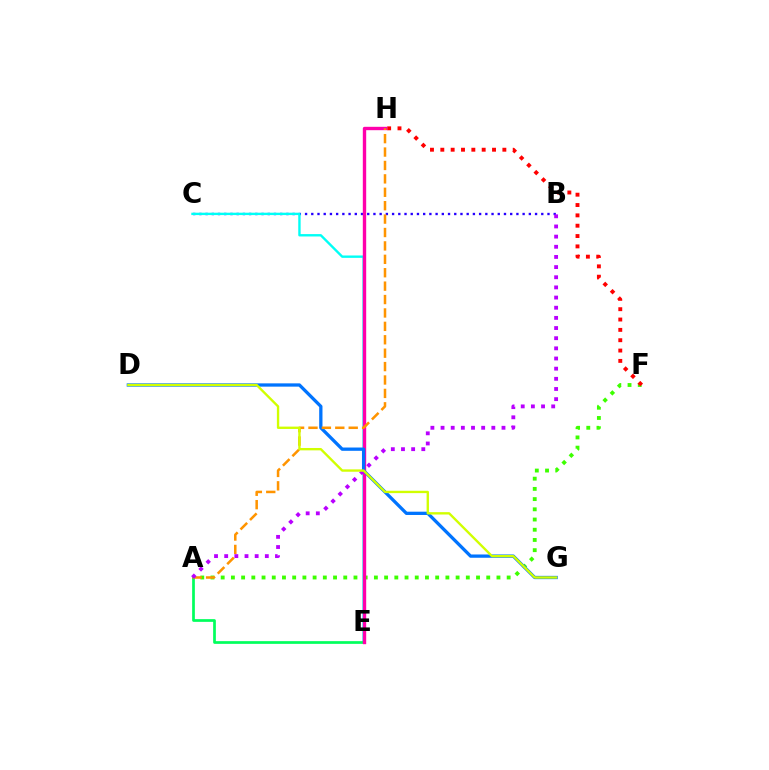{('B', 'C'): [{'color': '#2500ff', 'line_style': 'dotted', 'thickness': 1.69}], ('A', 'F'): [{'color': '#3dff00', 'line_style': 'dotted', 'thickness': 2.78}], ('C', 'E'): [{'color': '#00fff6', 'line_style': 'solid', 'thickness': 1.71}], ('A', 'E'): [{'color': '#00ff5c', 'line_style': 'solid', 'thickness': 1.95}], ('F', 'H'): [{'color': '#ff0000', 'line_style': 'dotted', 'thickness': 2.81}], ('E', 'H'): [{'color': '#ff00ac', 'line_style': 'solid', 'thickness': 2.43}], ('D', 'G'): [{'color': '#0074ff', 'line_style': 'solid', 'thickness': 2.36}, {'color': '#d1ff00', 'line_style': 'solid', 'thickness': 1.7}], ('A', 'H'): [{'color': '#ff9400', 'line_style': 'dashed', 'thickness': 1.82}], ('A', 'B'): [{'color': '#b900ff', 'line_style': 'dotted', 'thickness': 2.76}]}